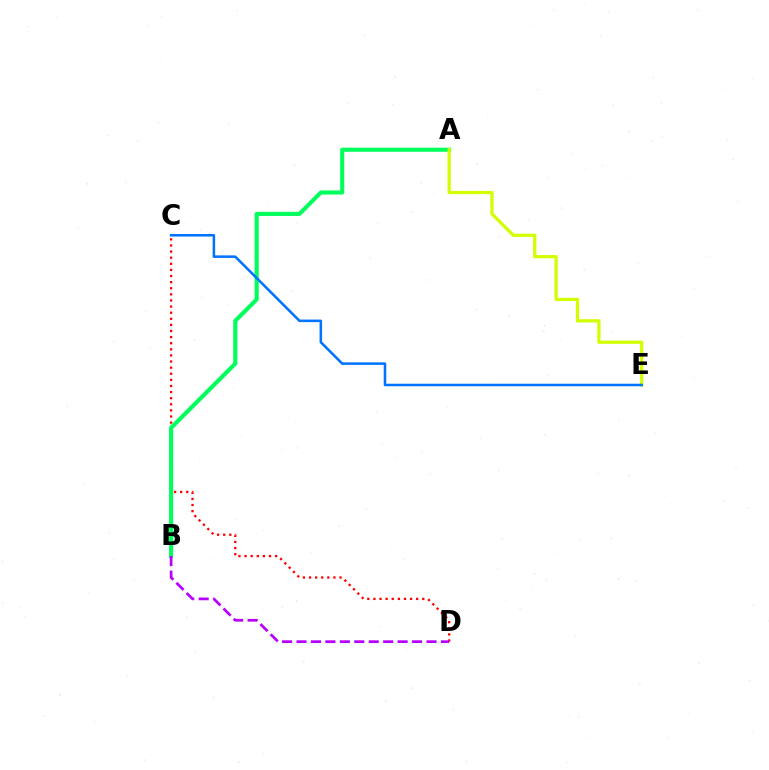{('C', 'D'): [{'color': '#ff0000', 'line_style': 'dotted', 'thickness': 1.66}], ('A', 'B'): [{'color': '#00ff5c', 'line_style': 'solid', 'thickness': 2.96}], ('A', 'E'): [{'color': '#d1ff00', 'line_style': 'solid', 'thickness': 2.33}], ('C', 'E'): [{'color': '#0074ff', 'line_style': 'solid', 'thickness': 1.84}], ('B', 'D'): [{'color': '#b900ff', 'line_style': 'dashed', 'thickness': 1.96}]}